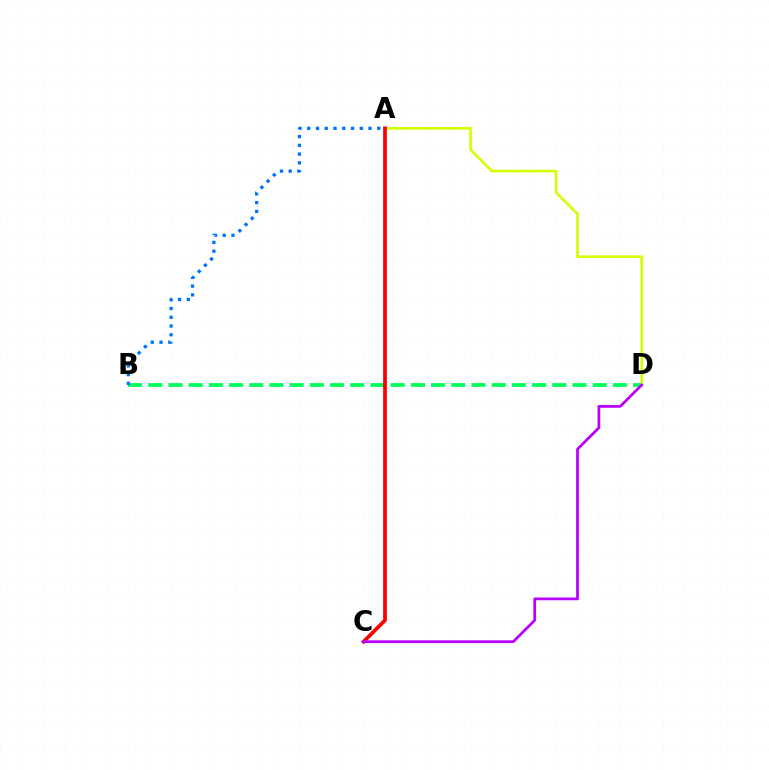{('B', 'D'): [{'color': '#00ff5c', 'line_style': 'dashed', 'thickness': 2.74}], ('A', 'B'): [{'color': '#0074ff', 'line_style': 'dotted', 'thickness': 2.38}], ('A', 'D'): [{'color': '#d1ff00', 'line_style': 'solid', 'thickness': 1.89}], ('A', 'C'): [{'color': '#ff0000', 'line_style': 'solid', 'thickness': 2.69}], ('C', 'D'): [{'color': '#b900ff', 'line_style': 'solid', 'thickness': 1.98}]}